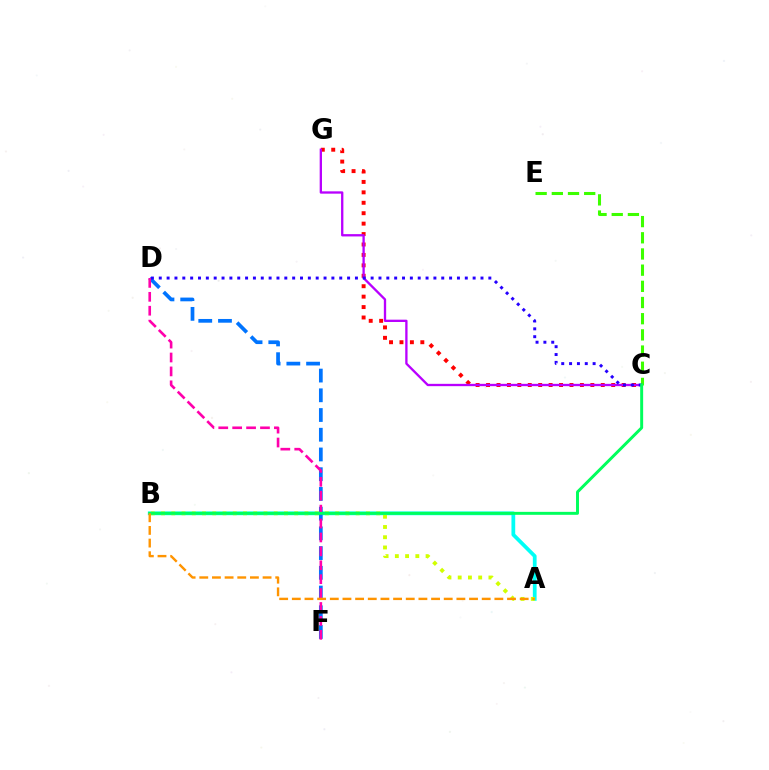{('A', 'B'): [{'color': '#00fff6', 'line_style': 'solid', 'thickness': 2.71}, {'color': '#d1ff00', 'line_style': 'dotted', 'thickness': 2.78}, {'color': '#ff9400', 'line_style': 'dashed', 'thickness': 1.72}], ('D', 'F'): [{'color': '#0074ff', 'line_style': 'dashed', 'thickness': 2.68}, {'color': '#ff00ac', 'line_style': 'dashed', 'thickness': 1.89}], ('C', 'G'): [{'color': '#ff0000', 'line_style': 'dotted', 'thickness': 2.83}, {'color': '#b900ff', 'line_style': 'solid', 'thickness': 1.67}], ('C', 'E'): [{'color': '#3dff00', 'line_style': 'dashed', 'thickness': 2.2}], ('C', 'D'): [{'color': '#2500ff', 'line_style': 'dotted', 'thickness': 2.13}], ('B', 'C'): [{'color': '#00ff5c', 'line_style': 'solid', 'thickness': 2.13}]}